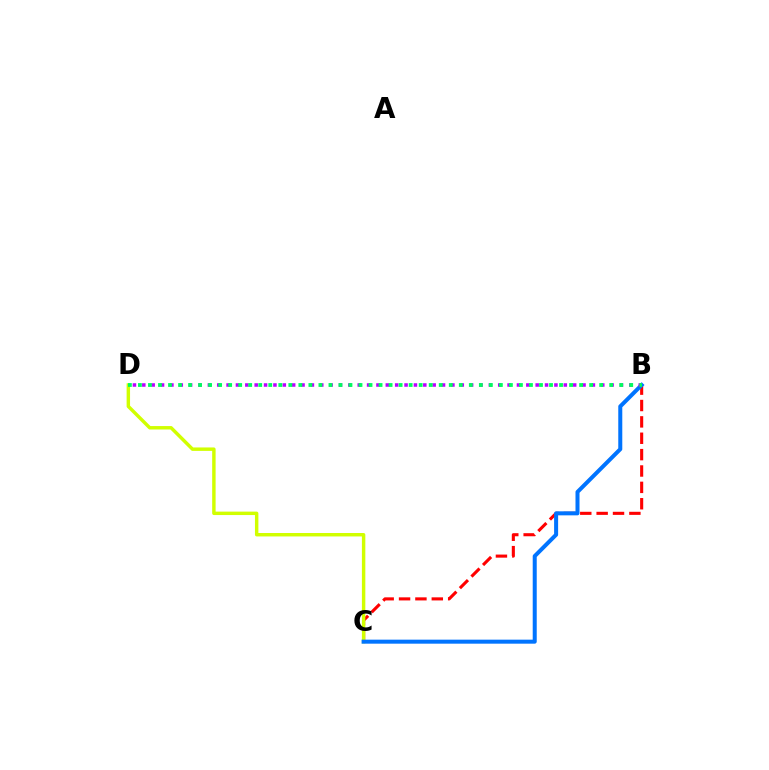{('B', 'C'): [{'color': '#ff0000', 'line_style': 'dashed', 'thickness': 2.22}, {'color': '#0074ff', 'line_style': 'solid', 'thickness': 2.89}], ('C', 'D'): [{'color': '#d1ff00', 'line_style': 'solid', 'thickness': 2.47}], ('B', 'D'): [{'color': '#b900ff', 'line_style': 'dotted', 'thickness': 2.54}, {'color': '#00ff5c', 'line_style': 'dotted', 'thickness': 2.72}]}